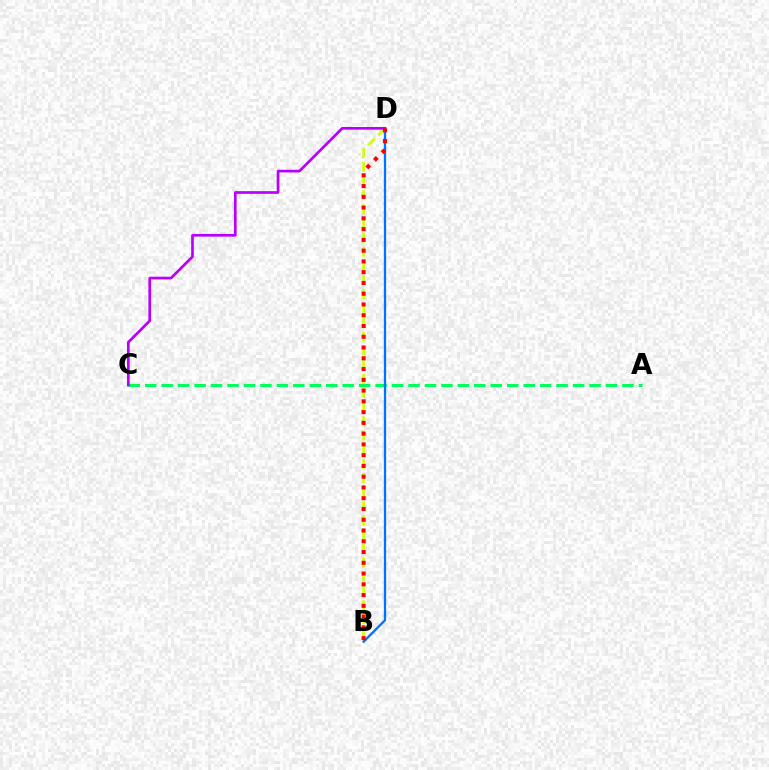{('A', 'C'): [{'color': '#00ff5c', 'line_style': 'dashed', 'thickness': 2.24}], ('B', 'D'): [{'color': '#0074ff', 'line_style': 'solid', 'thickness': 1.64}, {'color': '#d1ff00', 'line_style': 'dashed', 'thickness': 1.92}, {'color': '#ff0000', 'line_style': 'dotted', 'thickness': 2.92}], ('C', 'D'): [{'color': '#b900ff', 'line_style': 'solid', 'thickness': 1.94}]}